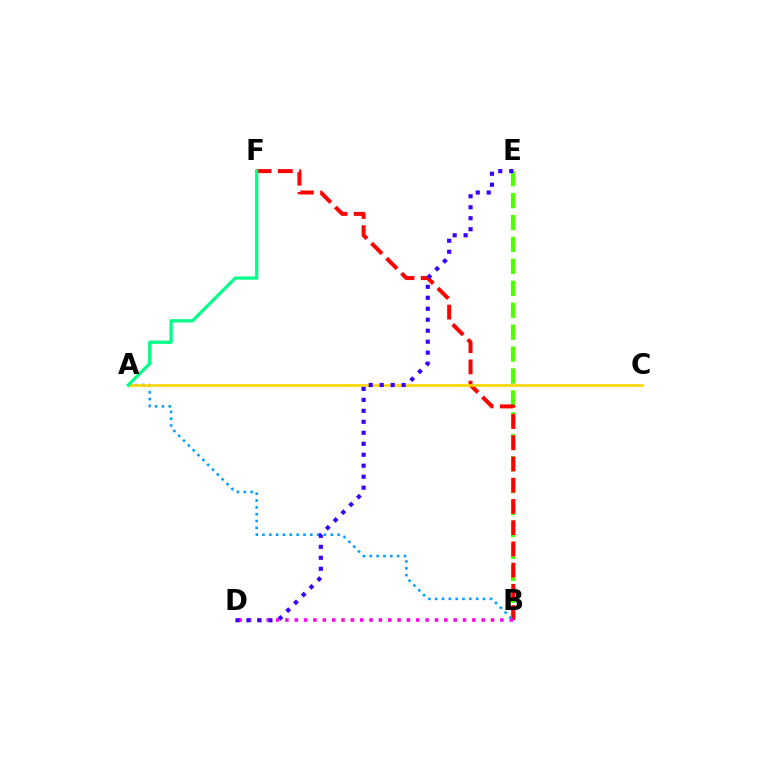{('B', 'E'): [{'color': '#4fff00', 'line_style': 'dashed', 'thickness': 2.98}], ('B', 'F'): [{'color': '#ff0000', 'line_style': 'dashed', 'thickness': 2.88}], ('B', 'D'): [{'color': '#ff00ed', 'line_style': 'dotted', 'thickness': 2.54}], ('A', 'B'): [{'color': '#009eff', 'line_style': 'dotted', 'thickness': 1.86}], ('A', 'C'): [{'color': '#ffd500', 'line_style': 'solid', 'thickness': 1.9}], ('D', 'E'): [{'color': '#3700ff', 'line_style': 'dotted', 'thickness': 2.98}], ('A', 'F'): [{'color': '#00ff86', 'line_style': 'solid', 'thickness': 2.34}]}